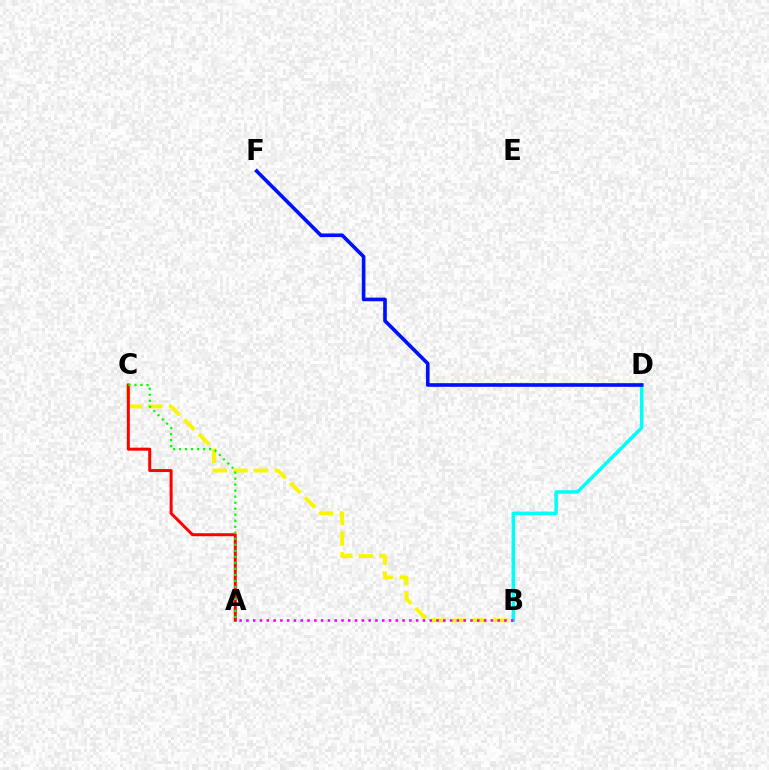{('B', 'C'): [{'color': '#fcf500', 'line_style': 'dashed', 'thickness': 2.81}], ('A', 'C'): [{'color': '#ff0000', 'line_style': 'solid', 'thickness': 2.15}, {'color': '#08ff00', 'line_style': 'dotted', 'thickness': 1.63}], ('B', 'D'): [{'color': '#00fff6', 'line_style': 'solid', 'thickness': 2.54}], ('A', 'B'): [{'color': '#ee00ff', 'line_style': 'dotted', 'thickness': 1.84}], ('D', 'F'): [{'color': '#0010ff', 'line_style': 'solid', 'thickness': 2.62}]}